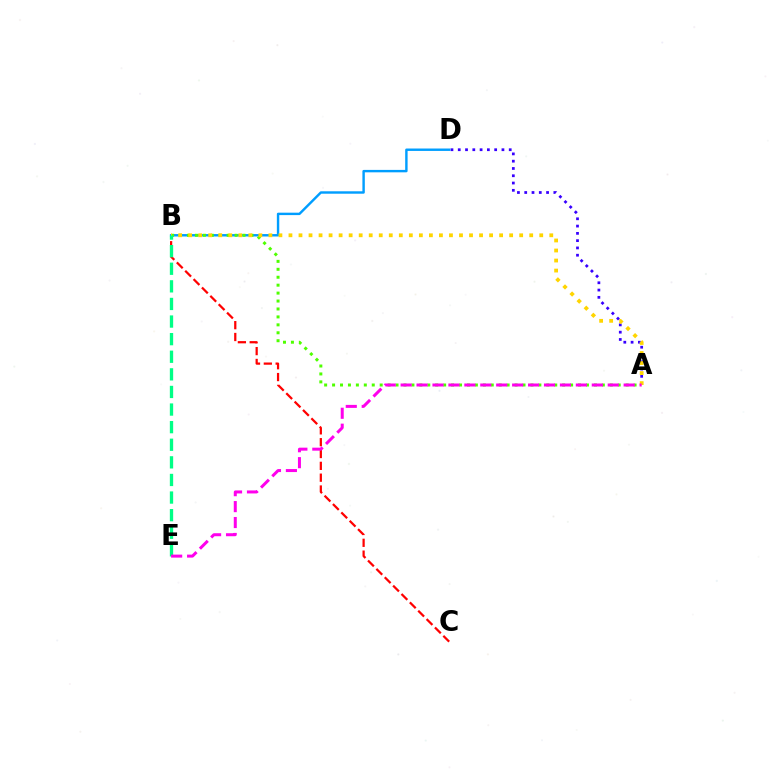{('A', 'D'): [{'color': '#3700ff', 'line_style': 'dotted', 'thickness': 1.98}], ('B', 'C'): [{'color': '#ff0000', 'line_style': 'dashed', 'thickness': 1.61}], ('B', 'D'): [{'color': '#009eff', 'line_style': 'solid', 'thickness': 1.74}], ('A', 'B'): [{'color': '#4fff00', 'line_style': 'dotted', 'thickness': 2.16}, {'color': '#ffd500', 'line_style': 'dotted', 'thickness': 2.73}], ('B', 'E'): [{'color': '#00ff86', 'line_style': 'dashed', 'thickness': 2.39}], ('A', 'E'): [{'color': '#ff00ed', 'line_style': 'dashed', 'thickness': 2.16}]}